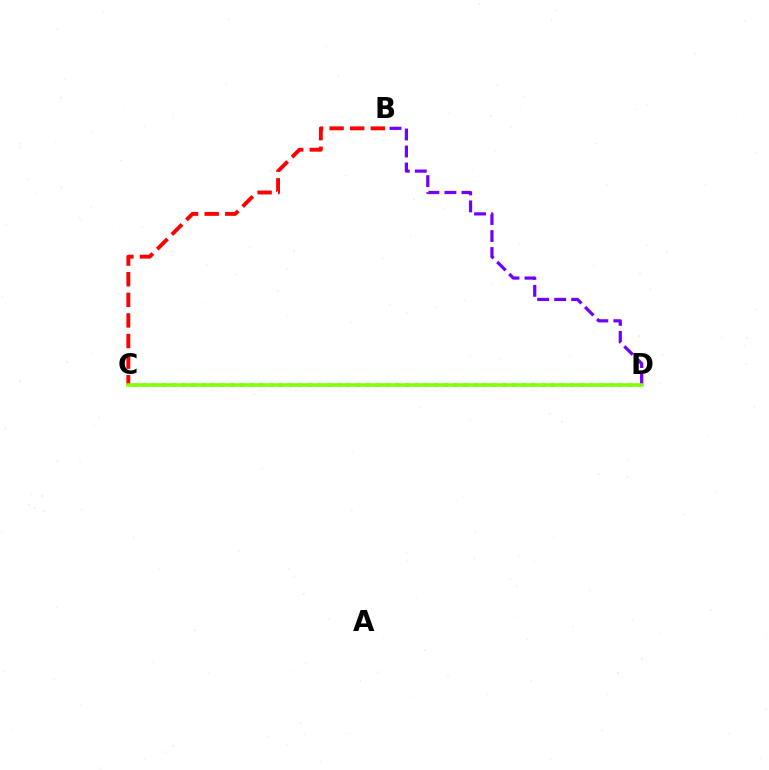{('C', 'D'): [{'color': '#00fff6', 'line_style': 'dotted', 'thickness': 2.64}, {'color': '#84ff00', 'line_style': 'solid', 'thickness': 2.53}], ('B', 'D'): [{'color': '#7200ff', 'line_style': 'dashed', 'thickness': 2.31}], ('B', 'C'): [{'color': '#ff0000', 'line_style': 'dashed', 'thickness': 2.8}]}